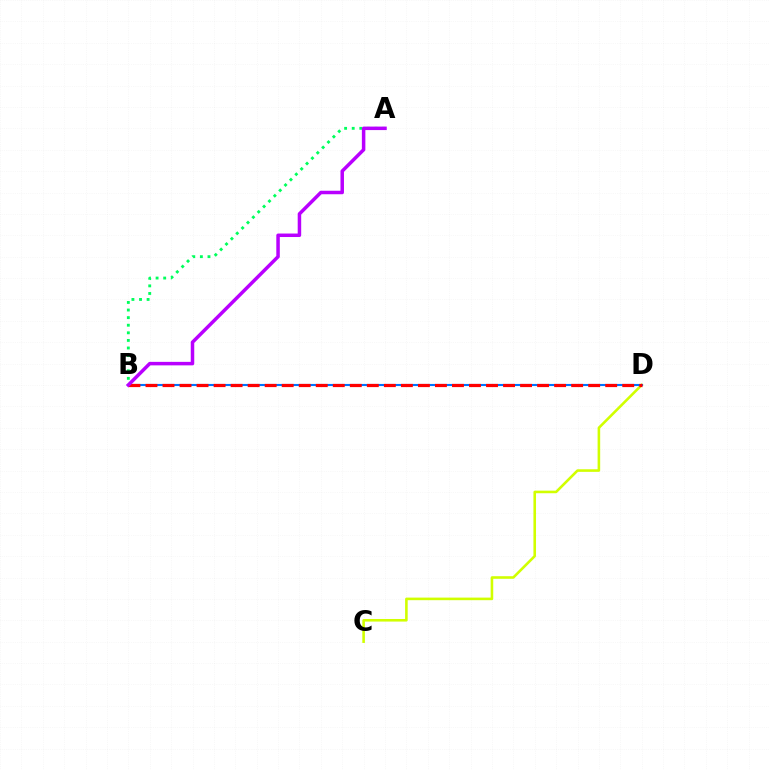{('C', 'D'): [{'color': '#d1ff00', 'line_style': 'solid', 'thickness': 1.87}], ('B', 'D'): [{'color': '#0074ff', 'line_style': 'solid', 'thickness': 1.51}, {'color': '#ff0000', 'line_style': 'dashed', 'thickness': 2.31}], ('A', 'B'): [{'color': '#00ff5c', 'line_style': 'dotted', 'thickness': 2.06}, {'color': '#b900ff', 'line_style': 'solid', 'thickness': 2.52}]}